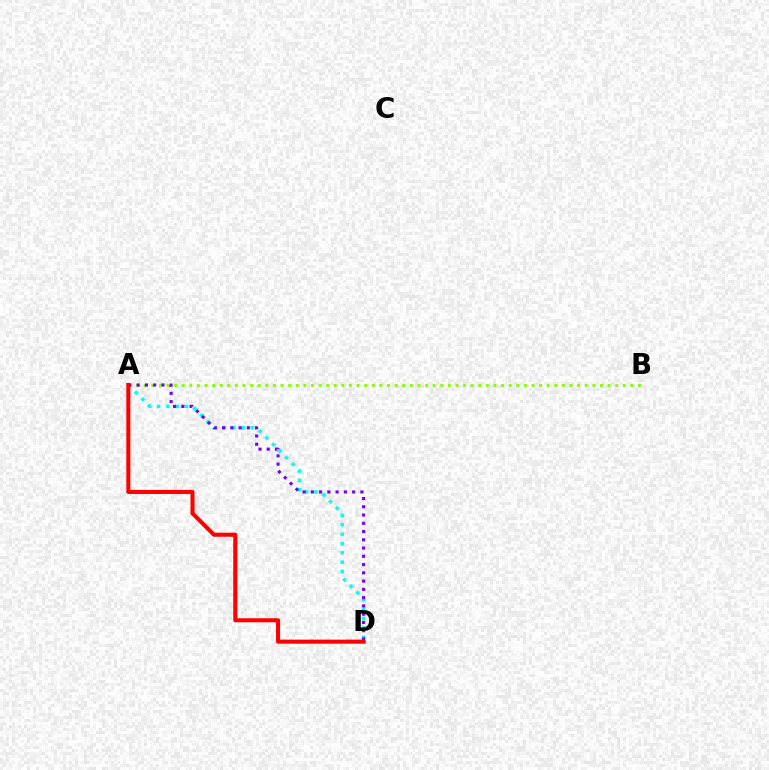{('A', 'D'): [{'color': '#00fff6', 'line_style': 'dotted', 'thickness': 2.54}, {'color': '#7200ff', 'line_style': 'dotted', 'thickness': 2.24}, {'color': '#ff0000', 'line_style': 'solid', 'thickness': 2.92}], ('A', 'B'): [{'color': '#84ff00', 'line_style': 'dotted', 'thickness': 2.07}]}